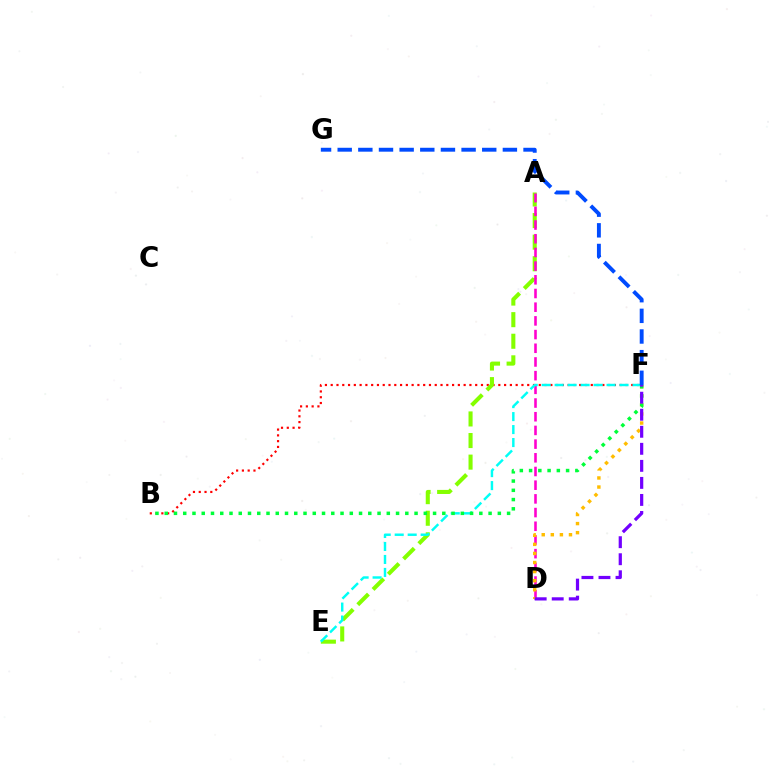{('B', 'F'): [{'color': '#ff0000', 'line_style': 'dotted', 'thickness': 1.57}, {'color': '#00ff39', 'line_style': 'dotted', 'thickness': 2.51}], ('A', 'E'): [{'color': '#84ff00', 'line_style': 'dashed', 'thickness': 2.93}], ('A', 'D'): [{'color': '#ff00cf', 'line_style': 'dashed', 'thickness': 1.86}], ('D', 'F'): [{'color': '#ffbd00', 'line_style': 'dotted', 'thickness': 2.47}, {'color': '#7200ff', 'line_style': 'dashed', 'thickness': 2.31}], ('E', 'F'): [{'color': '#00fff6', 'line_style': 'dashed', 'thickness': 1.76}], ('F', 'G'): [{'color': '#004bff', 'line_style': 'dashed', 'thickness': 2.81}]}